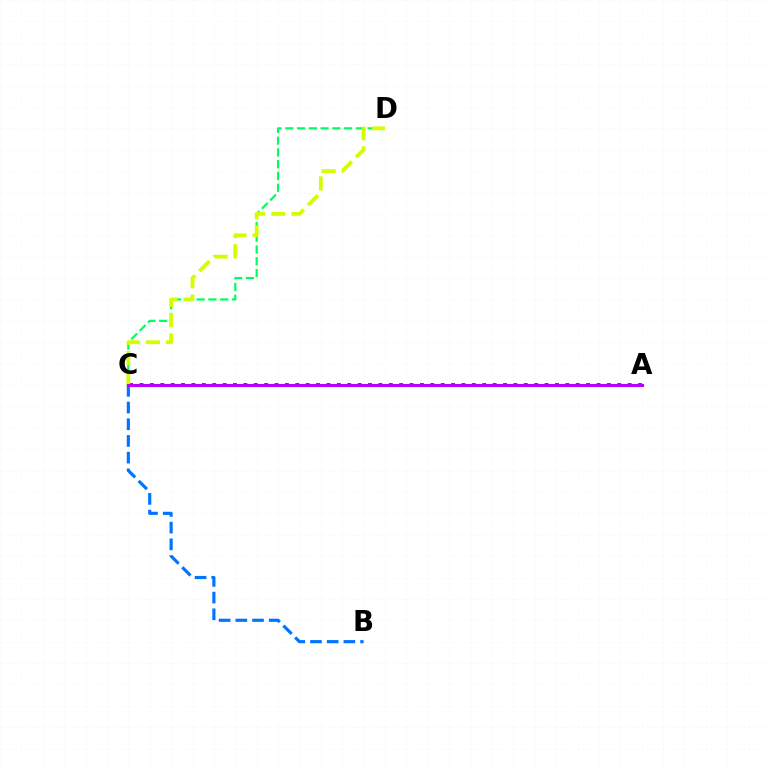{('A', 'C'): [{'color': '#ff0000', 'line_style': 'dotted', 'thickness': 2.82}, {'color': '#b900ff', 'line_style': 'solid', 'thickness': 2.2}], ('B', 'C'): [{'color': '#0074ff', 'line_style': 'dashed', 'thickness': 2.27}], ('C', 'D'): [{'color': '#00ff5c', 'line_style': 'dashed', 'thickness': 1.6}, {'color': '#d1ff00', 'line_style': 'dashed', 'thickness': 2.73}]}